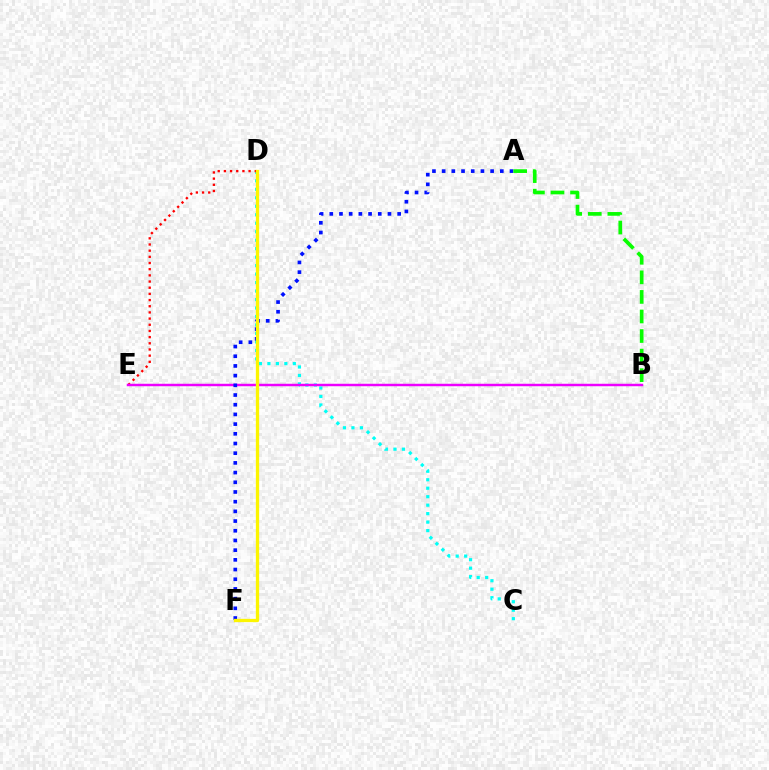{('C', 'D'): [{'color': '#00fff6', 'line_style': 'dotted', 'thickness': 2.3}], ('D', 'E'): [{'color': '#ff0000', 'line_style': 'dotted', 'thickness': 1.68}], ('B', 'E'): [{'color': '#ee00ff', 'line_style': 'solid', 'thickness': 1.77}], ('A', 'F'): [{'color': '#0010ff', 'line_style': 'dotted', 'thickness': 2.63}], ('A', 'B'): [{'color': '#08ff00', 'line_style': 'dashed', 'thickness': 2.66}], ('D', 'F'): [{'color': '#fcf500', 'line_style': 'solid', 'thickness': 2.37}]}